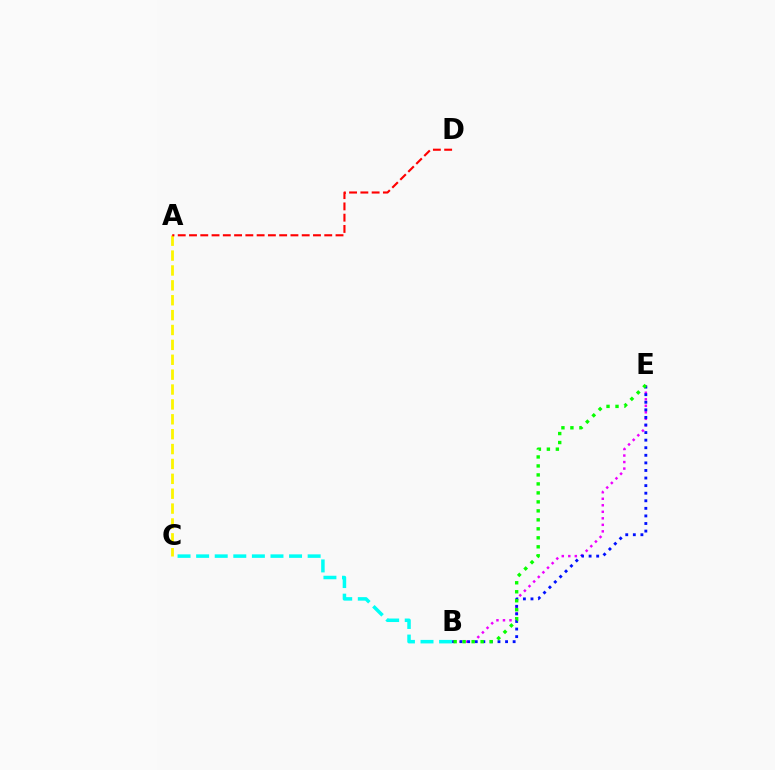{('B', 'E'): [{'color': '#ee00ff', 'line_style': 'dotted', 'thickness': 1.77}, {'color': '#0010ff', 'line_style': 'dotted', 'thickness': 2.06}, {'color': '#08ff00', 'line_style': 'dotted', 'thickness': 2.44}], ('B', 'C'): [{'color': '#00fff6', 'line_style': 'dashed', 'thickness': 2.52}], ('A', 'C'): [{'color': '#fcf500', 'line_style': 'dashed', 'thickness': 2.02}], ('A', 'D'): [{'color': '#ff0000', 'line_style': 'dashed', 'thickness': 1.53}]}